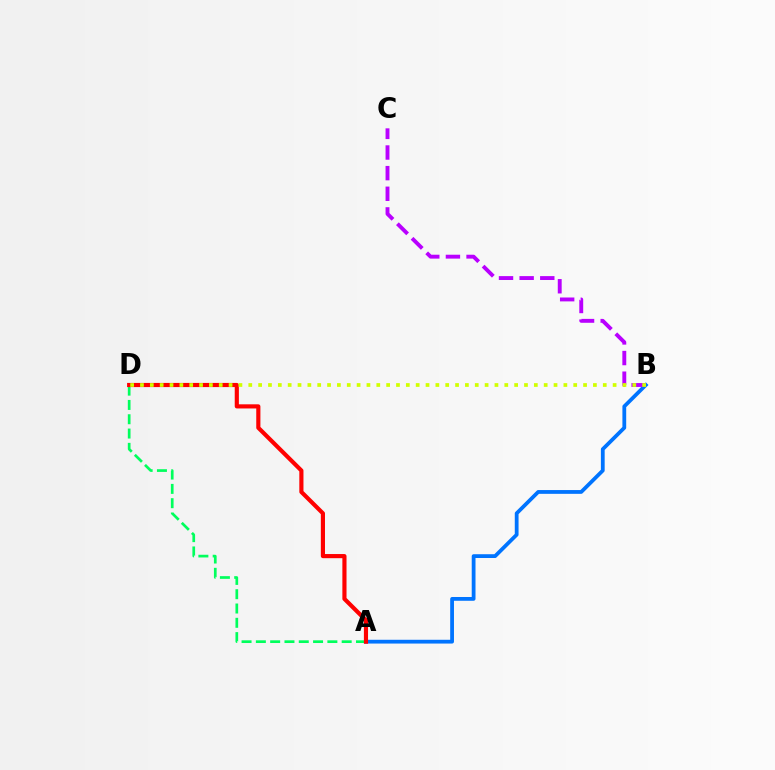{('A', 'B'): [{'color': '#0074ff', 'line_style': 'solid', 'thickness': 2.72}], ('A', 'D'): [{'color': '#00ff5c', 'line_style': 'dashed', 'thickness': 1.94}, {'color': '#ff0000', 'line_style': 'solid', 'thickness': 2.99}], ('B', 'C'): [{'color': '#b900ff', 'line_style': 'dashed', 'thickness': 2.8}], ('B', 'D'): [{'color': '#d1ff00', 'line_style': 'dotted', 'thickness': 2.68}]}